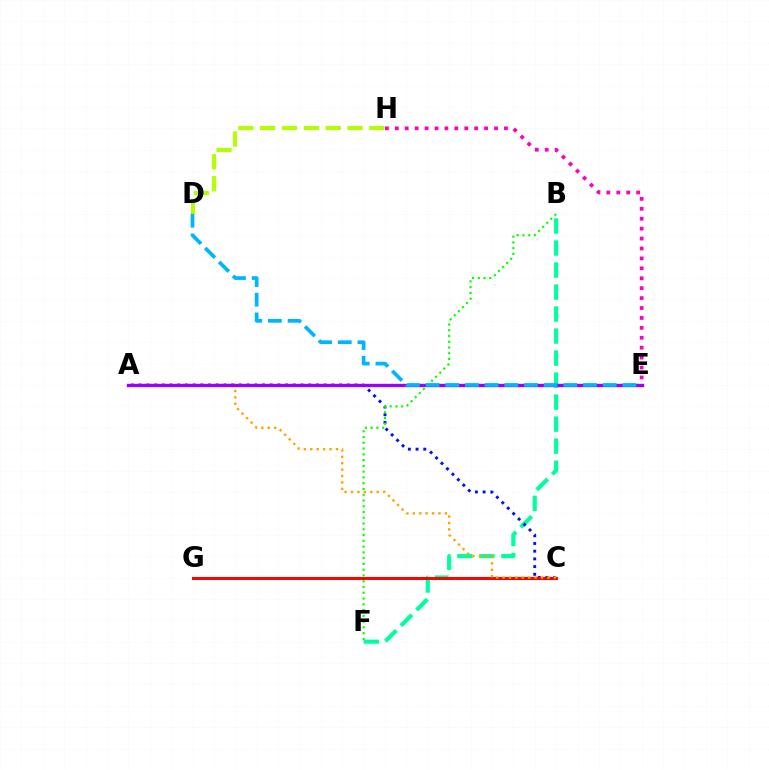{('B', 'F'): [{'color': '#00ff9d', 'line_style': 'dashed', 'thickness': 2.99}, {'color': '#08ff00', 'line_style': 'dotted', 'thickness': 1.57}], ('A', 'C'): [{'color': '#0010ff', 'line_style': 'dotted', 'thickness': 2.09}, {'color': '#ffa500', 'line_style': 'dotted', 'thickness': 1.75}], ('C', 'G'): [{'color': '#ff0000', 'line_style': 'solid', 'thickness': 2.14}], ('A', 'E'): [{'color': '#9b00ff', 'line_style': 'solid', 'thickness': 2.41}], ('D', 'H'): [{'color': '#b3ff00', 'line_style': 'dashed', 'thickness': 2.97}], ('E', 'H'): [{'color': '#ff00bd', 'line_style': 'dotted', 'thickness': 2.7}], ('D', 'E'): [{'color': '#00b5ff', 'line_style': 'dashed', 'thickness': 2.67}]}